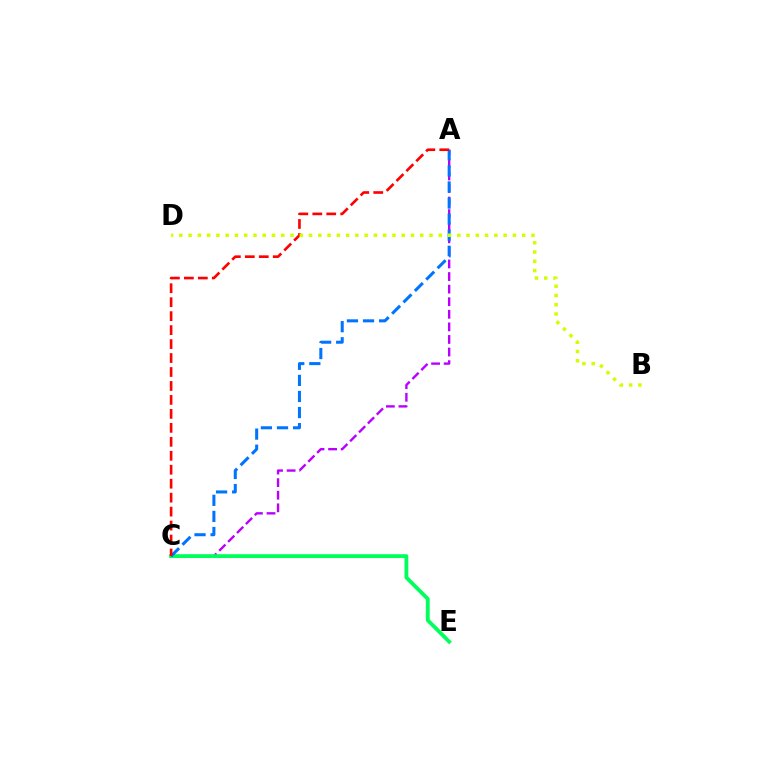{('A', 'C'): [{'color': '#b900ff', 'line_style': 'dashed', 'thickness': 1.71}, {'color': '#0074ff', 'line_style': 'dashed', 'thickness': 2.18}, {'color': '#ff0000', 'line_style': 'dashed', 'thickness': 1.9}], ('C', 'E'): [{'color': '#00ff5c', 'line_style': 'solid', 'thickness': 2.75}], ('B', 'D'): [{'color': '#d1ff00', 'line_style': 'dotted', 'thickness': 2.52}]}